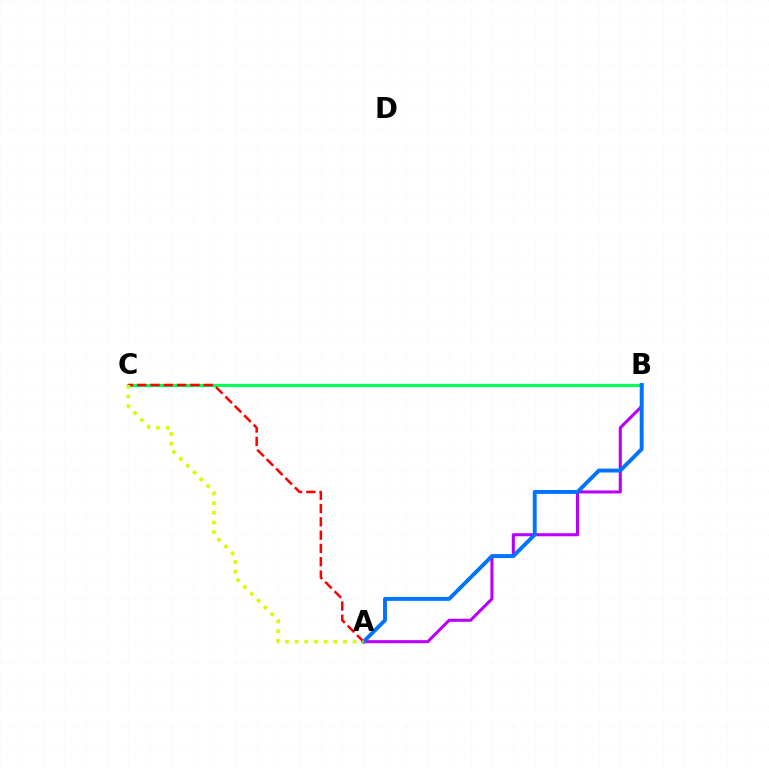{('A', 'B'): [{'color': '#b900ff', 'line_style': 'solid', 'thickness': 2.22}, {'color': '#0074ff', 'line_style': 'solid', 'thickness': 2.81}], ('B', 'C'): [{'color': '#00ff5c', 'line_style': 'solid', 'thickness': 2.31}], ('A', 'C'): [{'color': '#ff0000', 'line_style': 'dashed', 'thickness': 1.81}, {'color': '#d1ff00', 'line_style': 'dotted', 'thickness': 2.63}]}